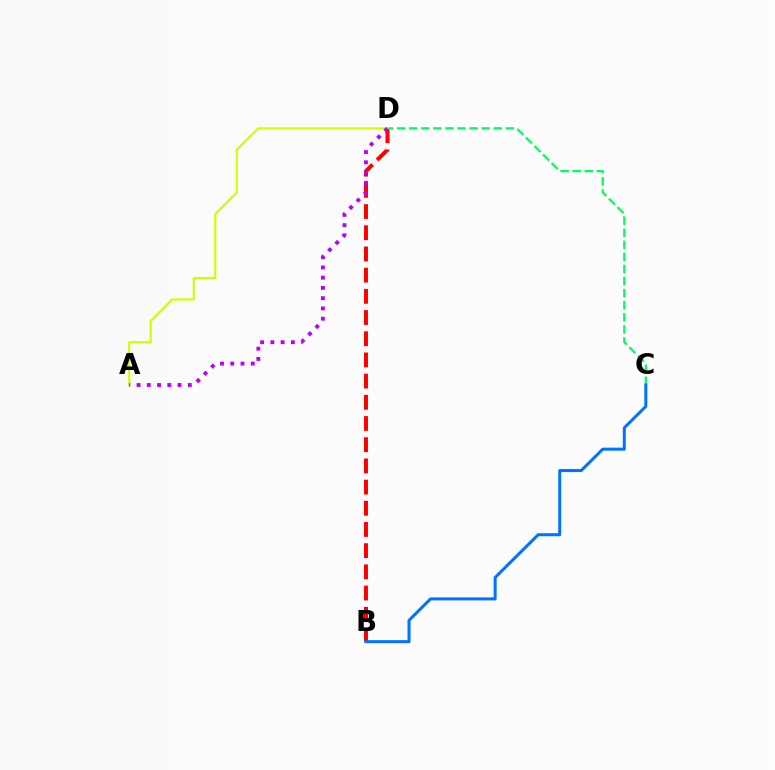{('B', 'D'): [{'color': '#ff0000', 'line_style': 'dashed', 'thickness': 2.88}], ('C', 'D'): [{'color': '#00ff5c', 'line_style': 'dashed', 'thickness': 1.64}], ('A', 'D'): [{'color': '#d1ff00', 'line_style': 'solid', 'thickness': 1.56}, {'color': '#b900ff', 'line_style': 'dotted', 'thickness': 2.79}], ('B', 'C'): [{'color': '#0074ff', 'line_style': 'solid', 'thickness': 2.19}]}